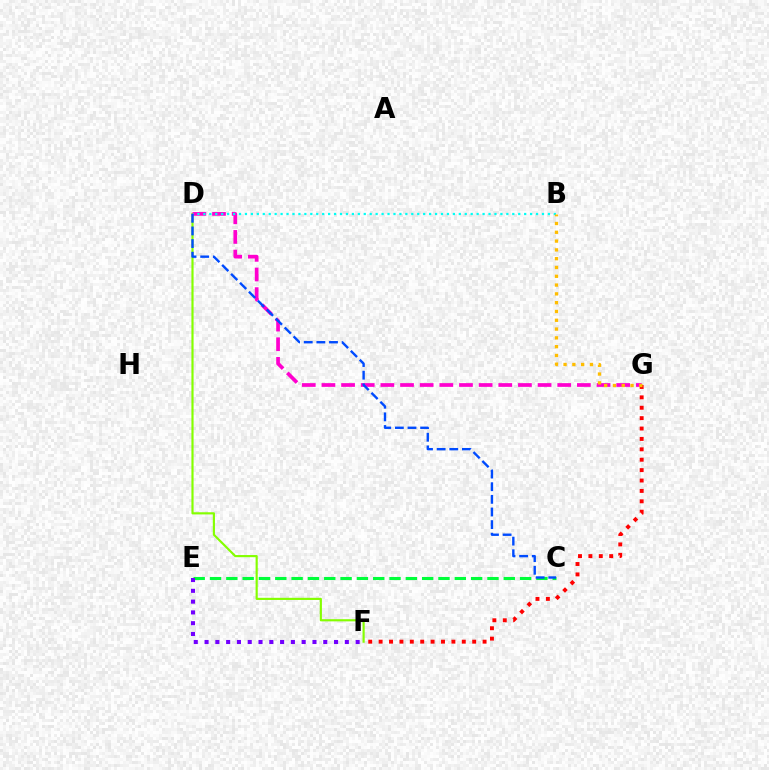{('D', 'F'): [{'color': '#84ff00', 'line_style': 'solid', 'thickness': 1.56}], ('C', 'E'): [{'color': '#00ff39', 'line_style': 'dashed', 'thickness': 2.22}], ('D', 'G'): [{'color': '#ff00cf', 'line_style': 'dashed', 'thickness': 2.67}], ('E', 'F'): [{'color': '#7200ff', 'line_style': 'dotted', 'thickness': 2.93}], ('F', 'G'): [{'color': '#ff0000', 'line_style': 'dotted', 'thickness': 2.82}], ('B', 'D'): [{'color': '#00fff6', 'line_style': 'dotted', 'thickness': 1.61}], ('C', 'D'): [{'color': '#004bff', 'line_style': 'dashed', 'thickness': 1.72}], ('B', 'G'): [{'color': '#ffbd00', 'line_style': 'dotted', 'thickness': 2.39}]}